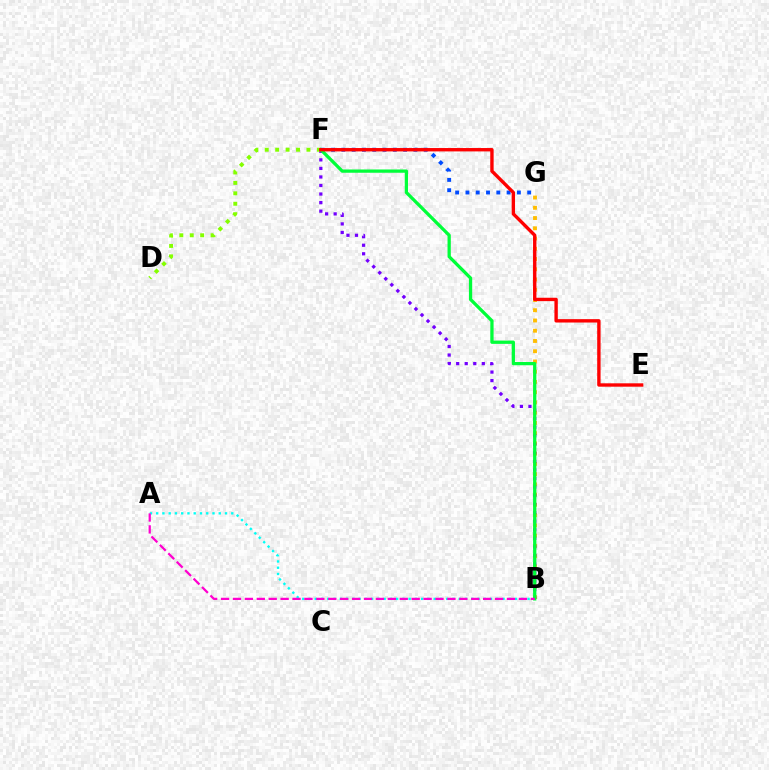{('B', 'G'): [{'color': '#ffbd00', 'line_style': 'dotted', 'thickness': 2.78}], ('F', 'G'): [{'color': '#004bff', 'line_style': 'dotted', 'thickness': 2.8}], ('B', 'F'): [{'color': '#7200ff', 'line_style': 'dotted', 'thickness': 2.32}, {'color': '#00ff39', 'line_style': 'solid', 'thickness': 2.36}], ('D', 'F'): [{'color': '#84ff00', 'line_style': 'dotted', 'thickness': 2.83}], ('A', 'B'): [{'color': '#00fff6', 'line_style': 'dotted', 'thickness': 1.7}, {'color': '#ff00cf', 'line_style': 'dashed', 'thickness': 1.62}], ('E', 'F'): [{'color': '#ff0000', 'line_style': 'solid', 'thickness': 2.43}]}